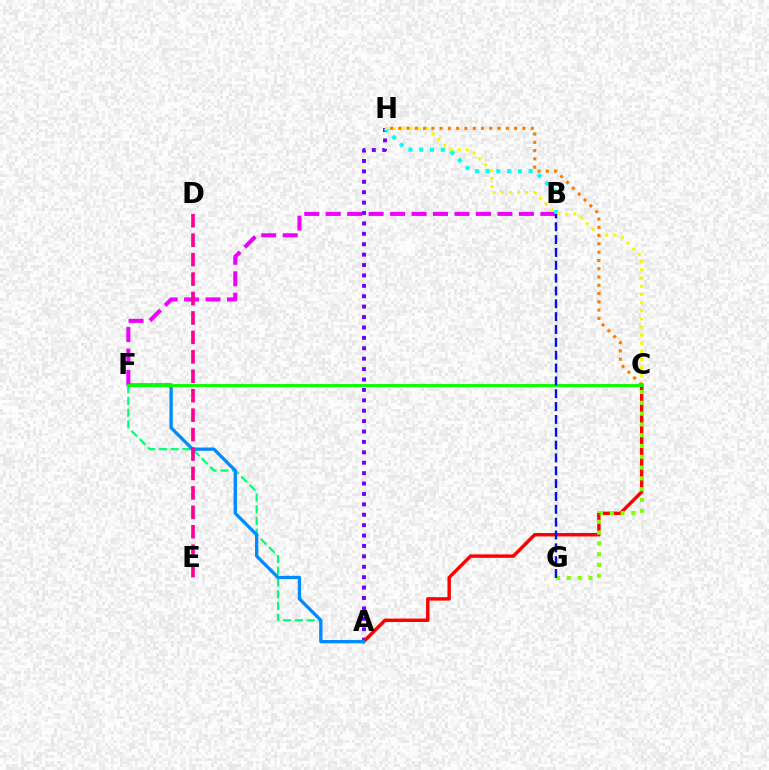{('B', 'F'): [{'color': '#ee00ff', 'line_style': 'dashed', 'thickness': 2.92}], ('A', 'H'): [{'color': '#7200ff', 'line_style': 'dotted', 'thickness': 2.83}], ('B', 'H'): [{'color': '#00fff6', 'line_style': 'dotted', 'thickness': 2.92}], ('C', 'H'): [{'color': '#fcf500', 'line_style': 'dotted', 'thickness': 2.21}, {'color': '#ff7c00', 'line_style': 'dotted', 'thickness': 2.25}], ('A', 'F'): [{'color': '#00ff74', 'line_style': 'dashed', 'thickness': 1.59}, {'color': '#008cff', 'line_style': 'solid', 'thickness': 2.38}], ('A', 'C'): [{'color': '#ff0000', 'line_style': 'solid', 'thickness': 2.47}], ('C', 'G'): [{'color': '#84ff00', 'line_style': 'dotted', 'thickness': 2.93}], ('C', 'F'): [{'color': '#08ff00', 'line_style': 'solid', 'thickness': 2.09}], ('B', 'G'): [{'color': '#0010ff', 'line_style': 'dashed', 'thickness': 1.74}], ('D', 'E'): [{'color': '#ff0094', 'line_style': 'dashed', 'thickness': 2.64}]}